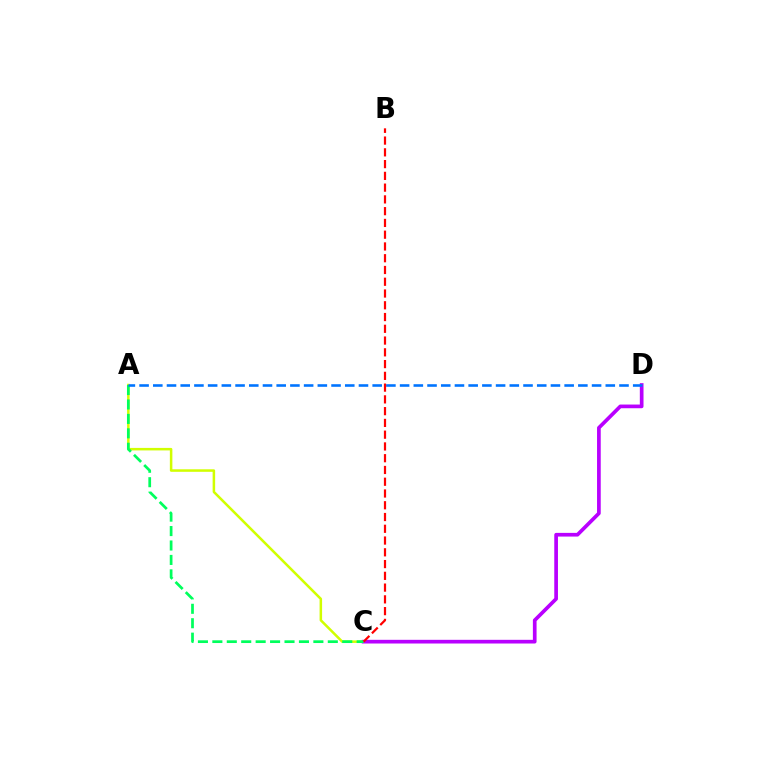{('A', 'C'): [{'color': '#d1ff00', 'line_style': 'solid', 'thickness': 1.82}, {'color': '#00ff5c', 'line_style': 'dashed', 'thickness': 1.96}], ('C', 'D'): [{'color': '#b900ff', 'line_style': 'solid', 'thickness': 2.66}], ('A', 'D'): [{'color': '#0074ff', 'line_style': 'dashed', 'thickness': 1.86}], ('B', 'C'): [{'color': '#ff0000', 'line_style': 'dashed', 'thickness': 1.6}]}